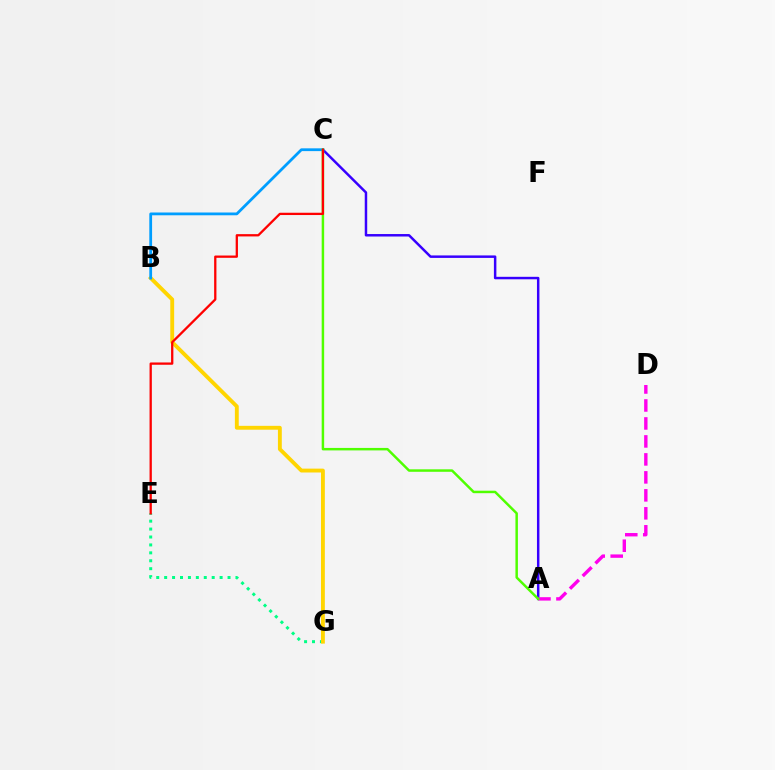{('E', 'G'): [{'color': '#00ff86', 'line_style': 'dotted', 'thickness': 2.15}], ('B', 'G'): [{'color': '#ffd500', 'line_style': 'solid', 'thickness': 2.78}], ('A', 'C'): [{'color': '#3700ff', 'line_style': 'solid', 'thickness': 1.78}, {'color': '#4fff00', 'line_style': 'solid', 'thickness': 1.78}], ('A', 'D'): [{'color': '#ff00ed', 'line_style': 'dashed', 'thickness': 2.44}], ('B', 'C'): [{'color': '#009eff', 'line_style': 'solid', 'thickness': 2.0}], ('C', 'E'): [{'color': '#ff0000', 'line_style': 'solid', 'thickness': 1.65}]}